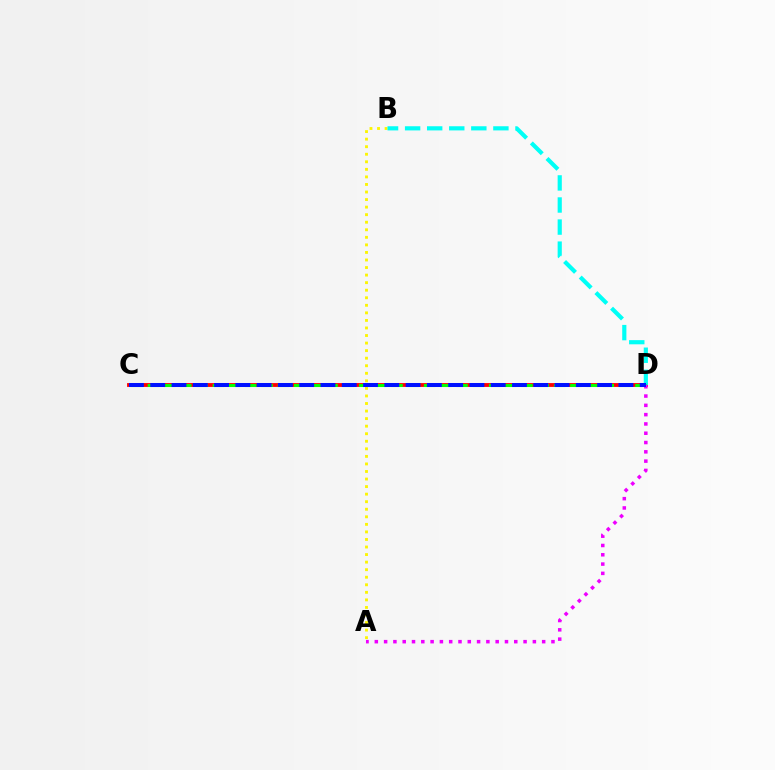{('A', 'B'): [{'color': '#fcf500', 'line_style': 'dotted', 'thickness': 2.05}], ('C', 'D'): [{'color': '#ff0000', 'line_style': 'solid', 'thickness': 2.76}, {'color': '#08ff00', 'line_style': 'dashed', 'thickness': 2.21}, {'color': '#0010ff', 'line_style': 'dashed', 'thickness': 2.89}], ('B', 'D'): [{'color': '#00fff6', 'line_style': 'dashed', 'thickness': 3.0}], ('A', 'D'): [{'color': '#ee00ff', 'line_style': 'dotted', 'thickness': 2.53}]}